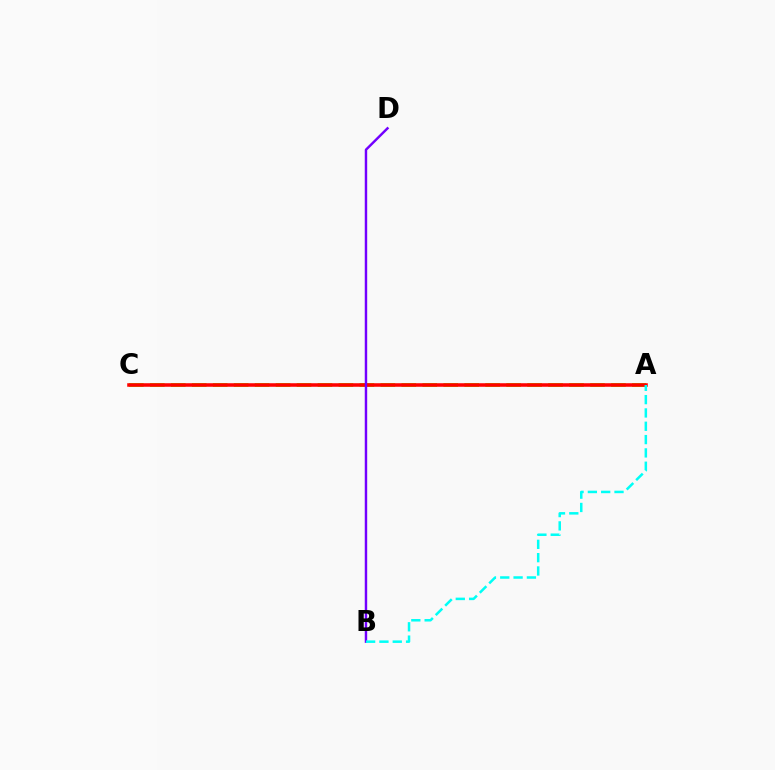{('A', 'C'): [{'color': '#84ff00', 'line_style': 'dashed', 'thickness': 2.85}, {'color': '#ff0000', 'line_style': 'solid', 'thickness': 2.56}], ('B', 'D'): [{'color': '#7200ff', 'line_style': 'solid', 'thickness': 1.75}], ('A', 'B'): [{'color': '#00fff6', 'line_style': 'dashed', 'thickness': 1.81}]}